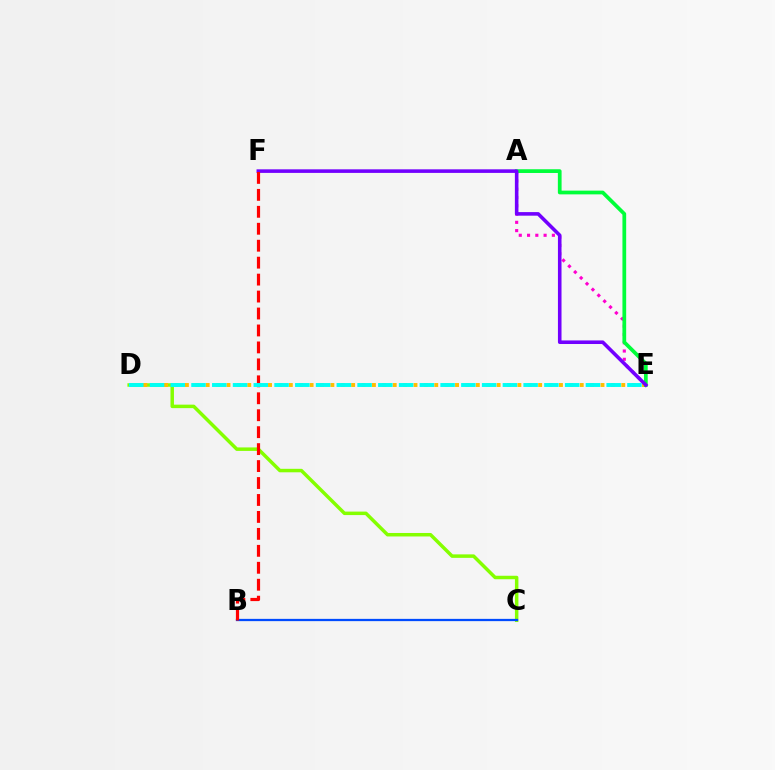{('A', 'E'): [{'color': '#ff00cf', 'line_style': 'dotted', 'thickness': 2.25}, {'color': '#00ff39', 'line_style': 'solid', 'thickness': 2.69}], ('C', 'D'): [{'color': '#84ff00', 'line_style': 'solid', 'thickness': 2.51}], ('D', 'E'): [{'color': '#ffbd00', 'line_style': 'dotted', 'thickness': 2.82}, {'color': '#00fff6', 'line_style': 'dashed', 'thickness': 2.82}], ('B', 'C'): [{'color': '#004bff', 'line_style': 'solid', 'thickness': 1.63}], ('E', 'F'): [{'color': '#7200ff', 'line_style': 'solid', 'thickness': 2.57}], ('B', 'F'): [{'color': '#ff0000', 'line_style': 'dashed', 'thickness': 2.3}]}